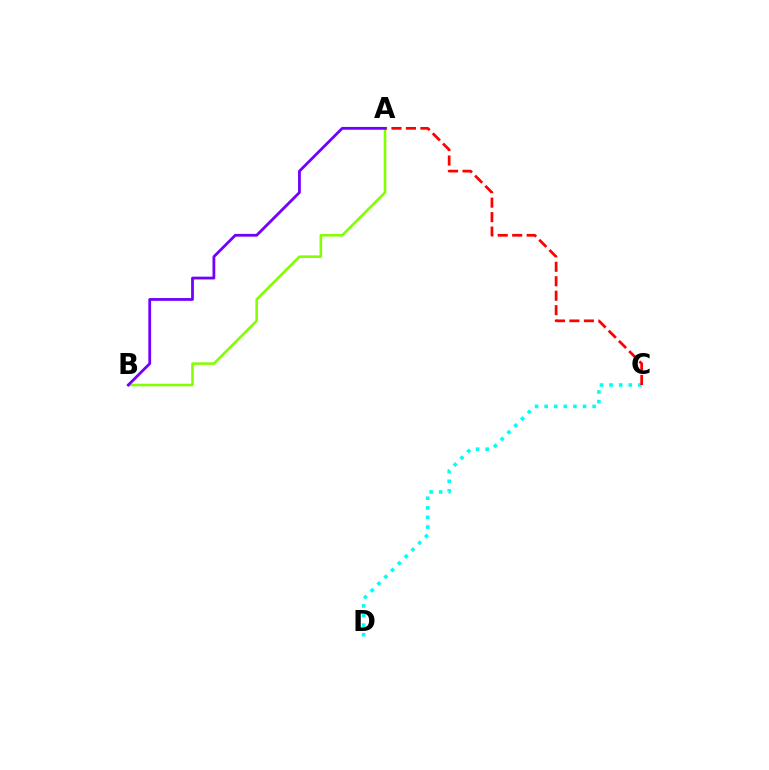{('C', 'D'): [{'color': '#00fff6', 'line_style': 'dotted', 'thickness': 2.61}], ('A', 'C'): [{'color': '#ff0000', 'line_style': 'dashed', 'thickness': 1.97}], ('A', 'B'): [{'color': '#84ff00', 'line_style': 'solid', 'thickness': 1.87}, {'color': '#7200ff', 'line_style': 'solid', 'thickness': 2.01}]}